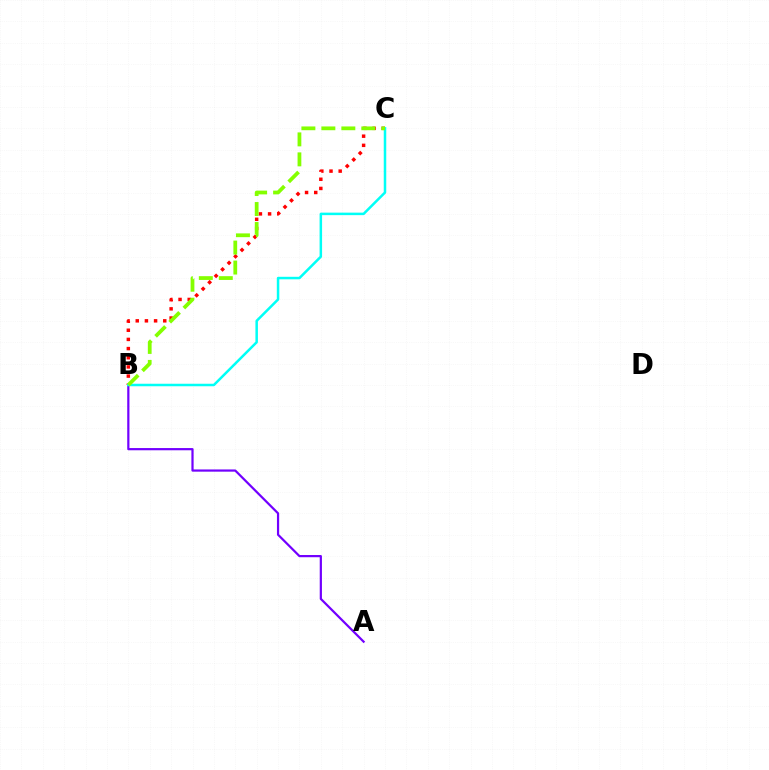{('A', 'B'): [{'color': '#7200ff', 'line_style': 'solid', 'thickness': 1.59}], ('B', 'C'): [{'color': '#ff0000', 'line_style': 'dotted', 'thickness': 2.49}, {'color': '#00fff6', 'line_style': 'solid', 'thickness': 1.81}, {'color': '#84ff00', 'line_style': 'dashed', 'thickness': 2.71}]}